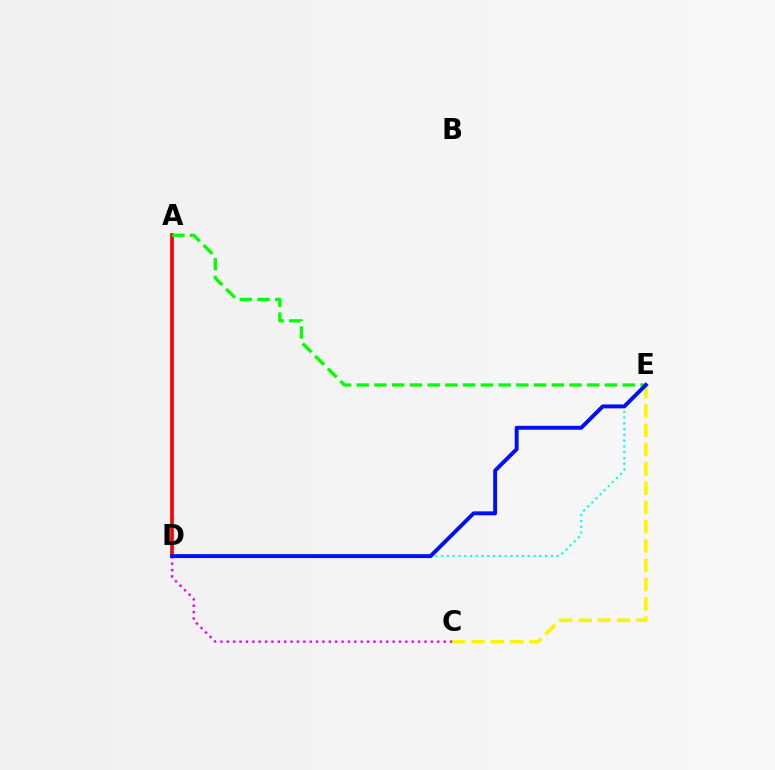{('C', 'D'): [{'color': '#ee00ff', 'line_style': 'dotted', 'thickness': 1.73}], ('A', 'D'): [{'color': '#ff0000', 'line_style': 'solid', 'thickness': 2.65}], ('C', 'E'): [{'color': '#fcf500', 'line_style': 'dashed', 'thickness': 2.62}], ('A', 'E'): [{'color': '#08ff00', 'line_style': 'dashed', 'thickness': 2.41}], ('D', 'E'): [{'color': '#00fff6', 'line_style': 'dotted', 'thickness': 1.57}, {'color': '#0010ff', 'line_style': 'solid', 'thickness': 2.83}]}